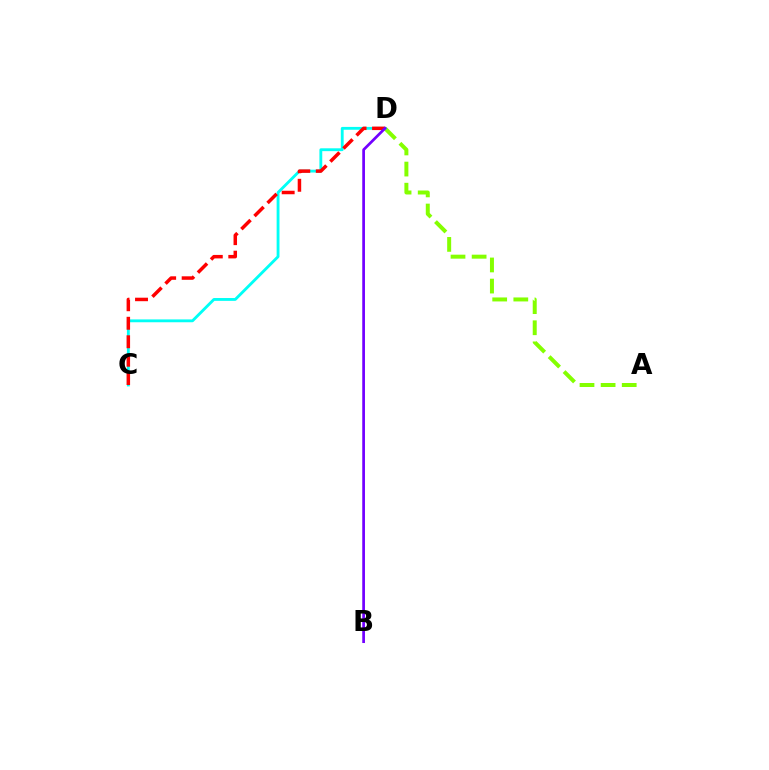{('A', 'D'): [{'color': '#84ff00', 'line_style': 'dashed', 'thickness': 2.87}], ('C', 'D'): [{'color': '#00fff6', 'line_style': 'solid', 'thickness': 2.05}, {'color': '#ff0000', 'line_style': 'dashed', 'thickness': 2.51}], ('B', 'D'): [{'color': '#7200ff', 'line_style': 'solid', 'thickness': 1.96}]}